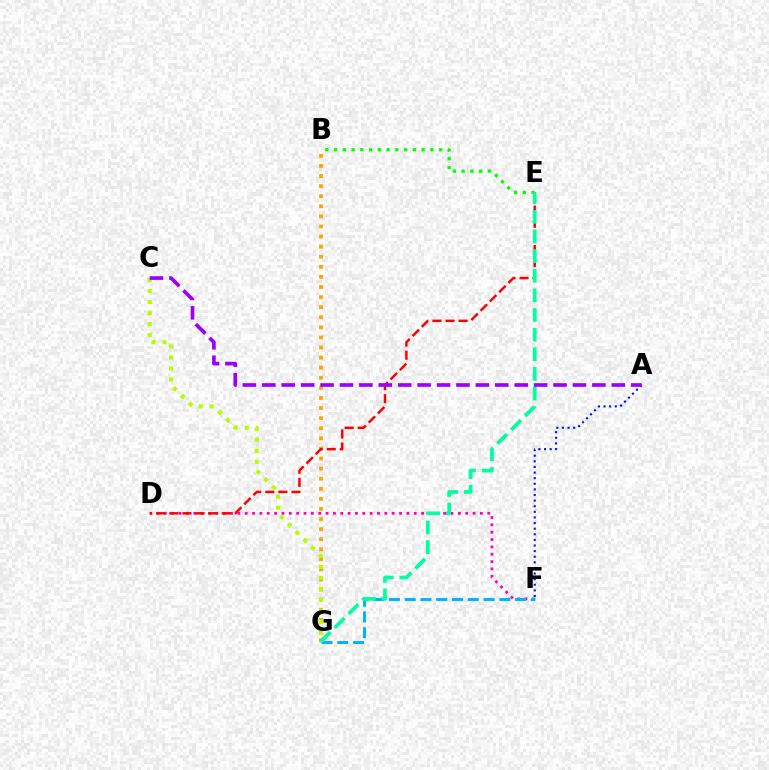{('D', 'F'): [{'color': '#ff00bd', 'line_style': 'dotted', 'thickness': 2.0}], ('F', 'G'): [{'color': '#00b5ff', 'line_style': 'dashed', 'thickness': 2.14}], ('B', 'G'): [{'color': '#ffa500', 'line_style': 'dotted', 'thickness': 2.74}], ('C', 'G'): [{'color': '#b3ff00', 'line_style': 'dotted', 'thickness': 2.98}], ('D', 'E'): [{'color': '#ff0000', 'line_style': 'dashed', 'thickness': 1.78}], ('B', 'E'): [{'color': '#08ff00', 'line_style': 'dotted', 'thickness': 2.38}], ('A', 'F'): [{'color': '#0010ff', 'line_style': 'dotted', 'thickness': 1.52}], ('E', 'G'): [{'color': '#00ff9d', 'line_style': 'dashed', 'thickness': 2.67}], ('A', 'C'): [{'color': '#9b00ff', 'line_style': 'dashed', 'thickness': 2.64}]}